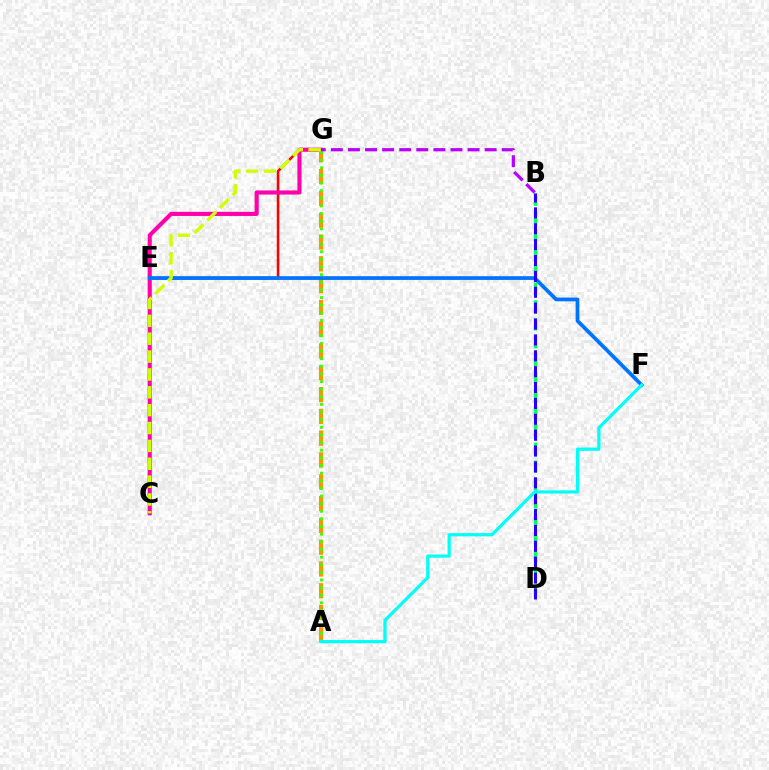{('E', 'G'): [{'color': '#ff0000', 'line_style': 'solid', 'thickness': 1.85}], ('C', 'G'): [{'color': '#ff00ac', 'line_style': 'solid', 'thickness': 2.97}, {'color': '#d1ff00', 'line_style': 'dashed', 'thickness': 2.43}], ('A', 'G'): [{'color': '#ff9400', 'line_style': 'dashed', 'thickness': 2.96}, {'color': '#3dff00', 'line_style': 'dotted', 'thickness': 2.07}], ('E', 'F'): [{'color': '#0074ff', 'line_style': 'solid', 'thickness': 2.7}], ('B', 'D'): [{'color': '#00ff5c', 'line_style': 'dashed', 'thickness': 2.42}, {'color': '#2500ff', 'line_style': 'dashed', 'thickness': 2.16}], ('B', 'G'): [{'color': '#b900ff', 'line_style': 'dashed', 'thickness': 2.32}], ('A', 'F'): [{'color': '#00fff6', 'line_style': 'solid', 'thickness': 2.31}]}